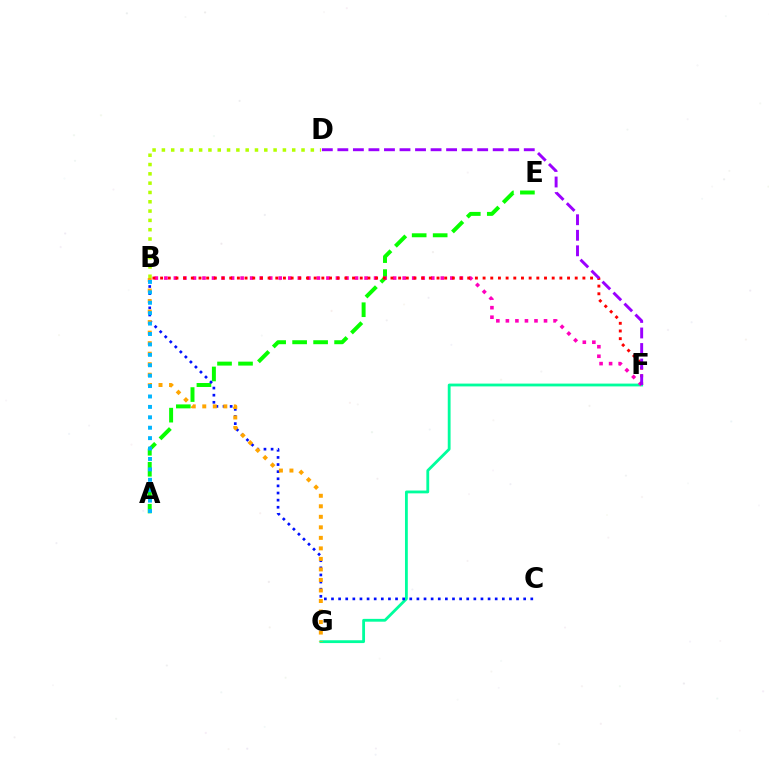{('A', 'E'): [{'color': '#08ff00', 'line_style': 'dashed', 'thickness': 2.85}], ('F', 'G'): [{'color': '#00ff9d', 'line_style': 'solid', 'thickness': 2.03}], ('B', 'C'): [{'color': '#0010ff', 'line_style': 'dotted', 'thickness': 1.93}], ('B', 'G'): [{'color': '#ffa500', 'line_style': 'dotted', 'thickness': 2.86}], ('A', 'B'): [{'color': '#00b5ff', 'line_style': 'dotted', 'thickness': 2.83}], ('B', 'F'): [{'color': '#ff00bd', 'line_style': 'dotted', 'thickness': 2.59}, {'color': '#ff0000', 'line_style': 'dotted', 'thickness': 2.09}], ('D', 'F'): [{'color': '#9b00ff', 'line_style': 'dashed', 'thickness': 2.11}], ('B', 'D'): [{'color': '#b3ff00', 'line_style': 'dotted', 'thickness': 2.53}]}